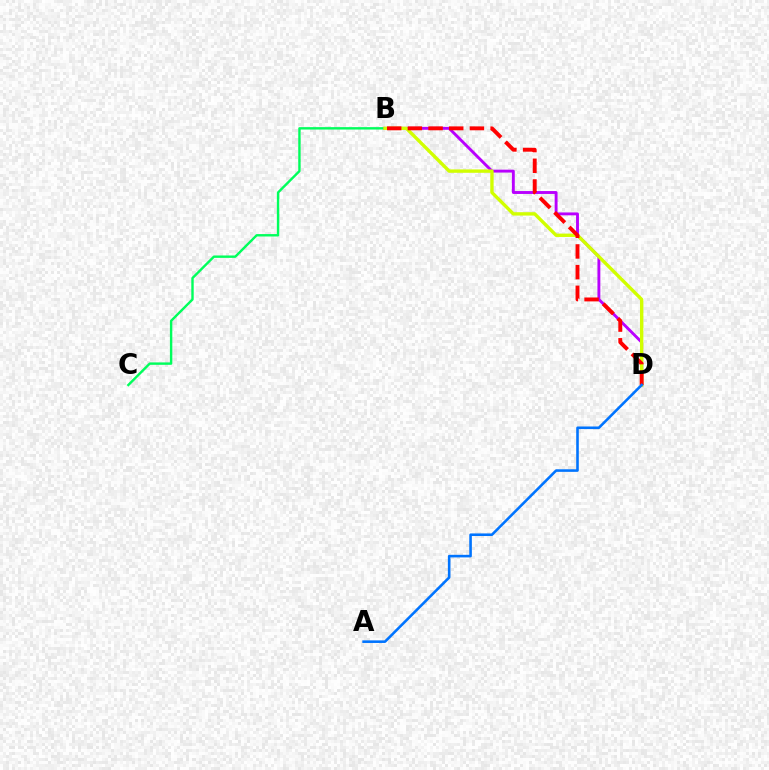{('B', 'C'): [{'color': '#00ff5c', 'line_style': 'solid', 'thickness': 1.73}], ('B', 'D'): [{'color': '#b900ff', 'line_style': 'solid', 'thickness': 2.08}, {'color': '#d1ff00', 'line_style': 'solid', 'thickness': 2.43}, {'color': '#ff0000', 'line_style': 'dashed', 'thickness': 2.81}], ('A', 'D'): [{'color': '#0074ff', 'line_style': 'solid', 'thickness': 1.86}]}